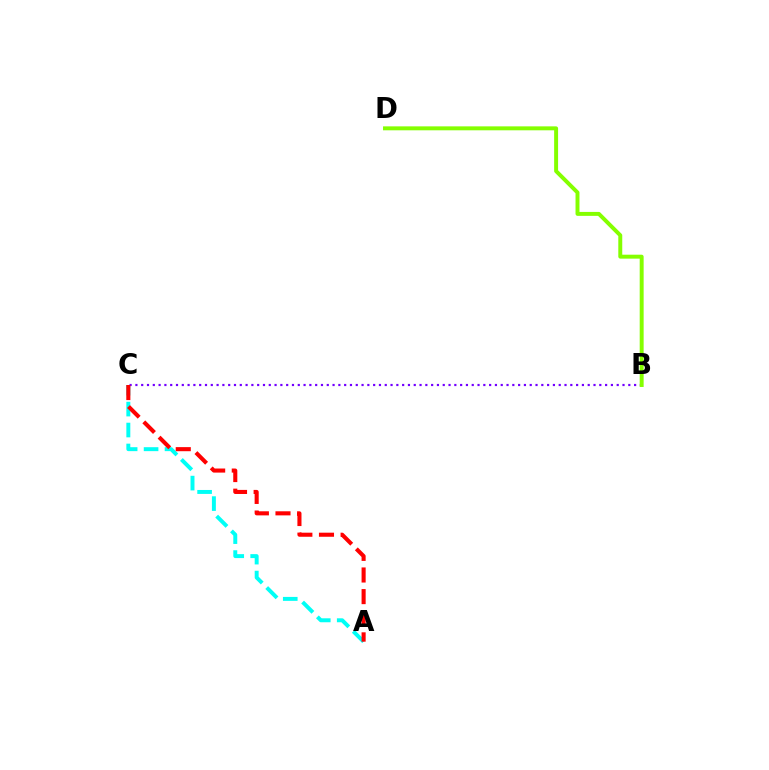{('A', 'C'): [{'color': '#00fff6', 'line_style': 'dashed', 'thickness': 2.84}, {'color': '#ff0000', 'line_style': 'dashed', 'thickness': 2.94}], ('B', 'C'): [{'color': '#7200ff', 'line_style': 'dotted', 'thickness': 1.58}], ('B', 'D'): [{'color': '#84ff00', 'line_style': 'solid', 'thickness': 2.84}]}